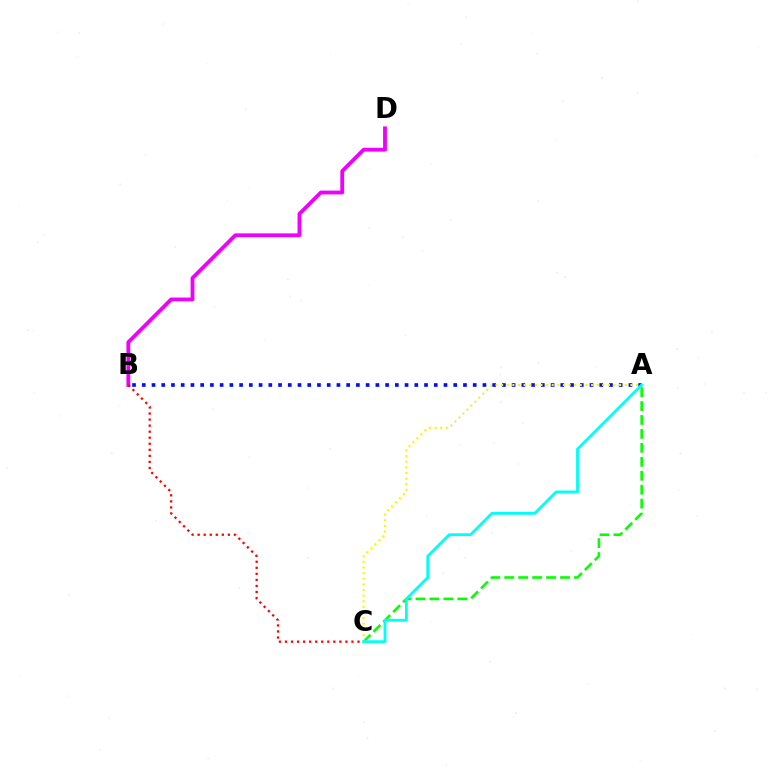{('A', 'B'): [{'color': '#0010ff', 'line_style': 'dotted', 'thickness': 2.64}], ('B', 'D'): [{'color': '#ee00ff', 'line_style': 'solid', 'thickness': 2.75}], ('B', 'C'): [{'color': '#ff0000', 'line_style': 'dotted', 'thickness': 1.64}], ('A', 'C'): [{'color': '#08ff00', 'line_style': 'dashed', 'thickness': 1.89}, {'color': '#fcf500', 'line_style': 'dotted', 'thickness': 1.53}, {'color': '#00fff6', 'line_style': 'solid', 'thickness': 2.02}]}